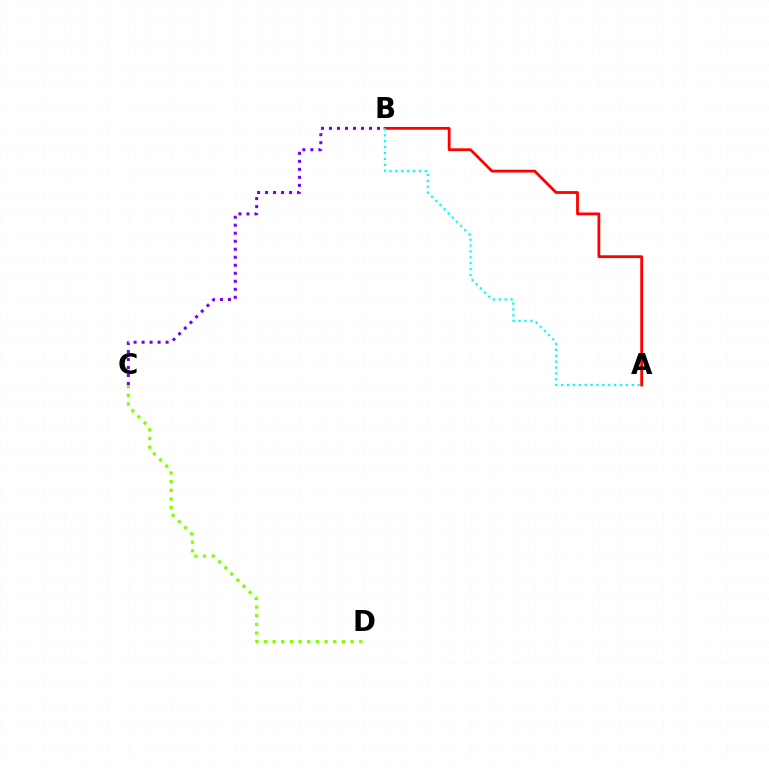{('A', 'B'): [{'color': '#ff0000', 'line_style': 'solid', 'thickness': 2.01}, {'color': '#00fff6', 'line_style': 'dotted', 'thickness': 1.6}], ('B', 'C'): [{'color': '#7200ff', 'line_style': 'dotted', 'thickness': 2.17}], ('C', 'D'): [{'color': '#84ff00', 'line_style': 'dotted', 'thickness': 2.36}]}